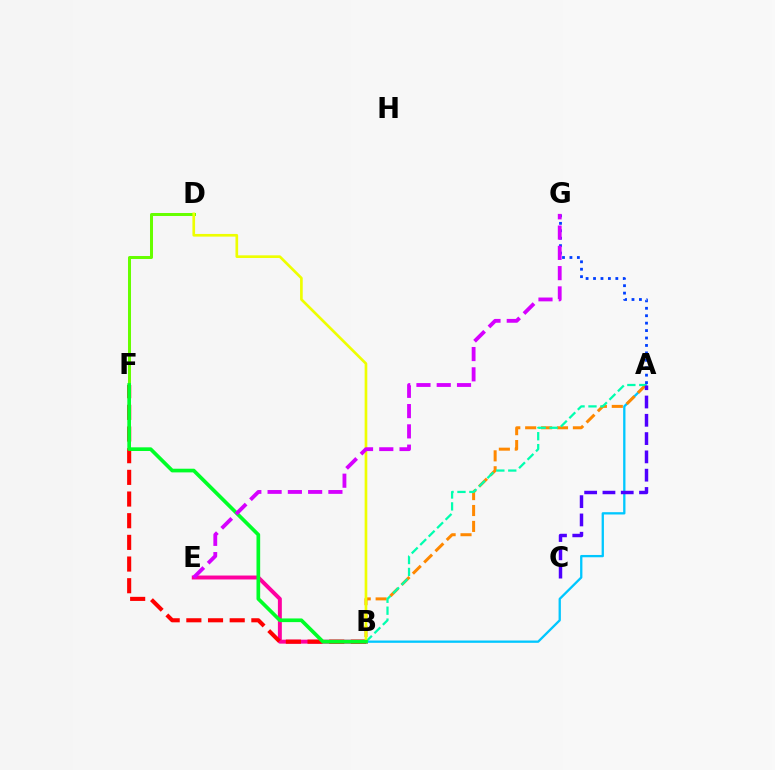{('B', 'E'): [{'color': '#ff00a0', 'line_style': 'solid', 'thickness': 2.84}], ('D', 'F'): [{'color': '#66ff00', 'line_style': 'solid', 'thickness': 2.16}], ('A', 'B'): [{'color': '#00c7ff', 'line_style': 'solid', 'thickness': 1.66}, {'color': '#ff8800', 'line_style': 'dashed', 'thickness': 2.16}, {'color': '#00ffaf', 'line_style': 'dashed', 'thickness': 1.62}], ('A', 'G'): [{'color': '#003fff', 'line_style': 'dotted', 'thickness': 2.02}], ('B', 'F'): [{'color': '#ff0000', 'line_style': 'dashed', 'thickness': 2.94}, {'color': '#00ff27', 'line_style': 'solid', 'thickness': 2.65}], ('B', 'D'): [{'color': '#eeff00', 'line_style': 'solid', 'thickness': 1.92}], ('A', 'C'): [{'color': '#4f00ff', 'line_style': 'dashed', 'thickness': 2.49}], ('E', 'G'): [{'color': '#d600ff', 'line_style': 'dashed', 'thickness': 2.75}]}